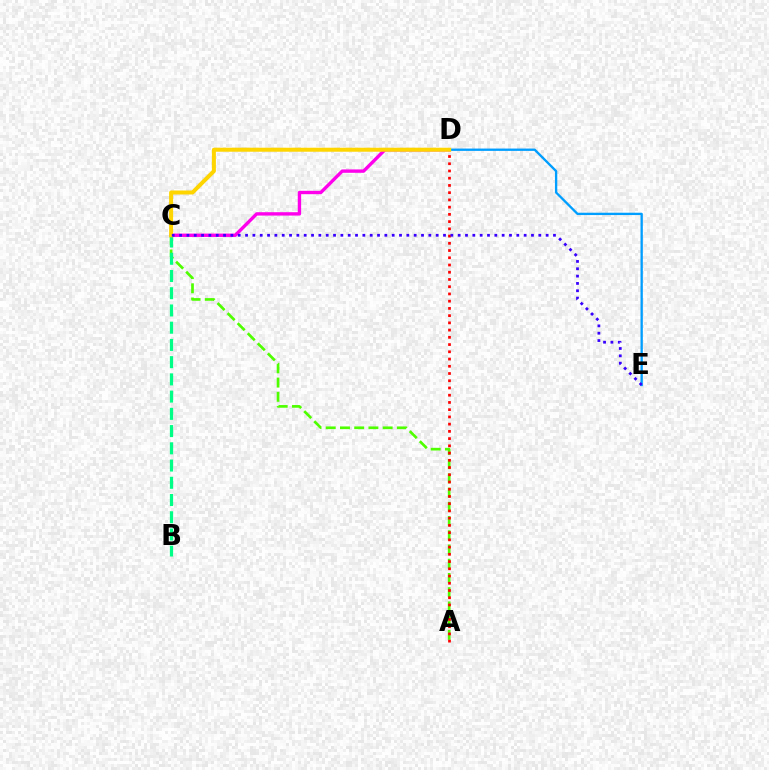{('C', 'D'): [{'color': '#ff00ed', 'line_style': 'solid', 'thickness': 2.43}, {'color': '#ffd500', 'line_style': 'solid', 'thickness': 2.88}], ('D', 'E'): [{'color': '#009eff', 'line_style': 'solid', 'thickness': 1.68}], ('A', 'C'): [{'color': '#4fff00', 'line_style': 'dashed', 'thickness': 1.93}], ('B', 'C'): [{'color': '#00ff86', 'line_style': 'dashed', 'thickness': 2.34}], ('A', 'D'): [{'color': '#ff0000', 'line_style': 'dotted', 'thickness': 1.97}], ('C', 'E'): [{'color': '#3700ff', 'line_style': 'dotted', 'thickness': 1.99}]}